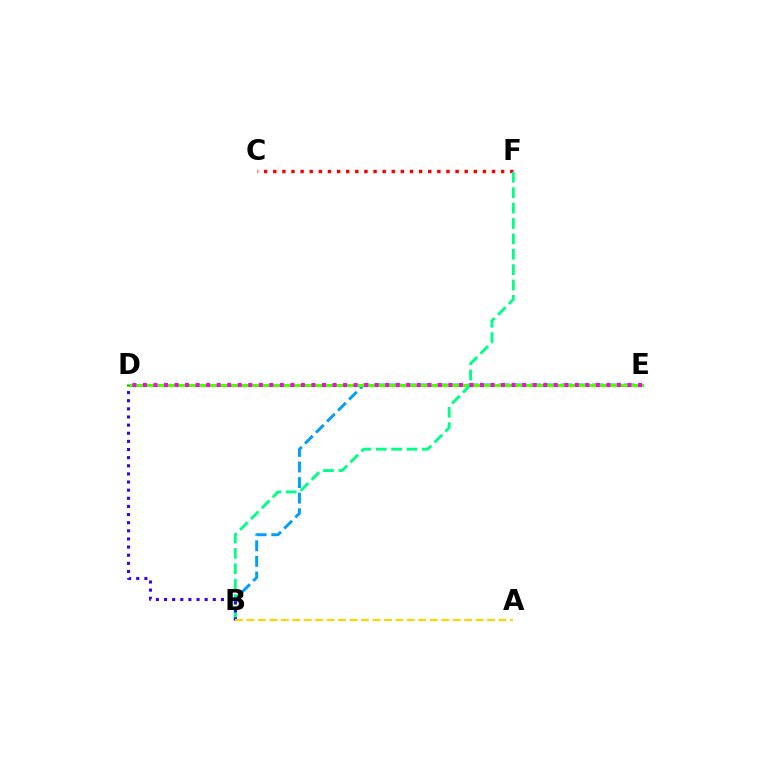{('B', 'E'): [{'color': '#009eff', 'line_style': 'dashed', 'thickness': 2.12}], ('C', 'F'): [{'color': '#ff0000', 'line_style': 'dotted', 'thickness': 2.48}], ('D', 'E'): [{'color': '#4fff00', 'line_style': 'solid', 'thickness': 2.27}, {'color': '#ff00ed', 'line_style': 'dotted', 'thickness': 2.86}], ('B', 'F'): [{'color': '#00ff86', 'line_style': 'dashed', 'thickness': 2.09}], ('B', 'D'): [{'color': '#3700ff', 'line_style': 'dotted', 'thickness': 2.21}], ('A', 'B'): [{'color': '#ffd500', 'line_style': 'dashed', 'thickness': 1.56}]}